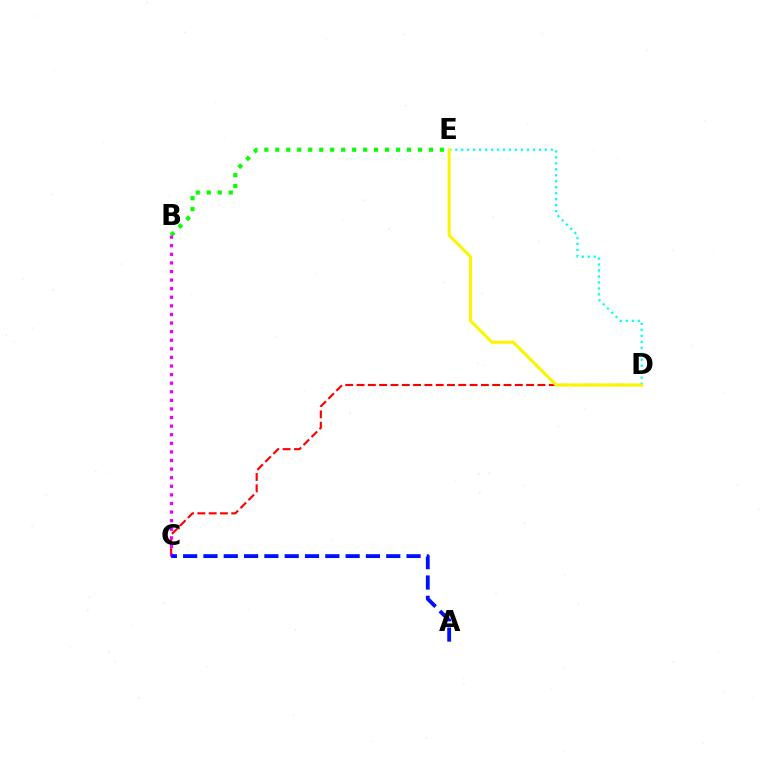{('C', 'D'): [{'color': '#ff0000', 'line_style': 'dashed', 'thickness': 1.54}], ('B', 'E'): [{'color': '#08ff00', 'line_style': 'dotted', 'thickness': 2.98}], ('B', 'C'): [{'color': '#ee00ff', 'line_style': 'dotted', 'thickness': 2.33}], ('A', 'C'): [{'color': '#0010ff', 'line_style': 'dashed', 'thickness': 2.76}], ('D', 'E'): [{'color': '#00fff6', 'line_style': 'dotted', 'thickness': 1.62}, {'color': '#fcf500', 'line_style': 'solid', 'thickness': 2.19}]}